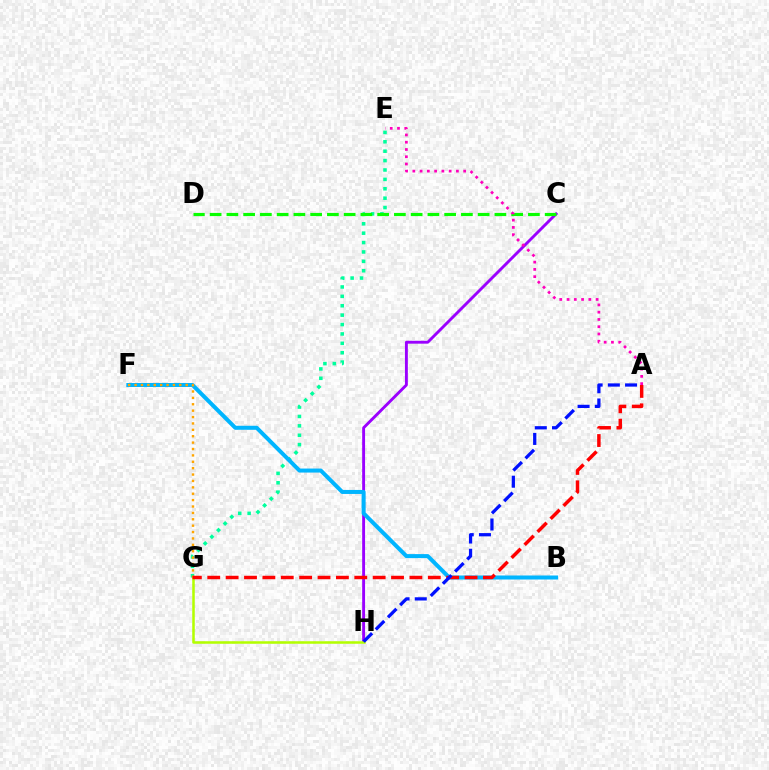{('C', 'H'): [{'color': '#9b00ff', 'line_style': 'solid', 'thickness': 2.08}], ('E', 'G'): [{'color': '#00ff9d', 'line_style': 'dotted', 'thickness': 2.55}], ('C', 'D'): [{'color': '#08ff00', 'line_style': 'dashed', 'thickness': 2.28}], ('B', 'F'): [{'color': '#00b5ff', 'line_style': 'solid', 'thickness': 2.89}], ('F', 'G'): [{'color': '#ffa500', 'line_style': 'dotted', 'thickness': 1.74}], ('G', 'H'): [{'color': '#b3ff00', 'line_style': 'solid', 'thickness': 1.82}], ('A', 'E'): [{'color': '#ff00bd', 'line_style': 'dotted', 'thickness': 1.97}], ('A', 'G'): [{'color': '#ff0000', 'line_style': 'dashed', 'thickness': 2.5}], ('A', 'H'): [{'color': '#0010ff', 'line_style': 'dashed', 'thickness': 2.34}]}